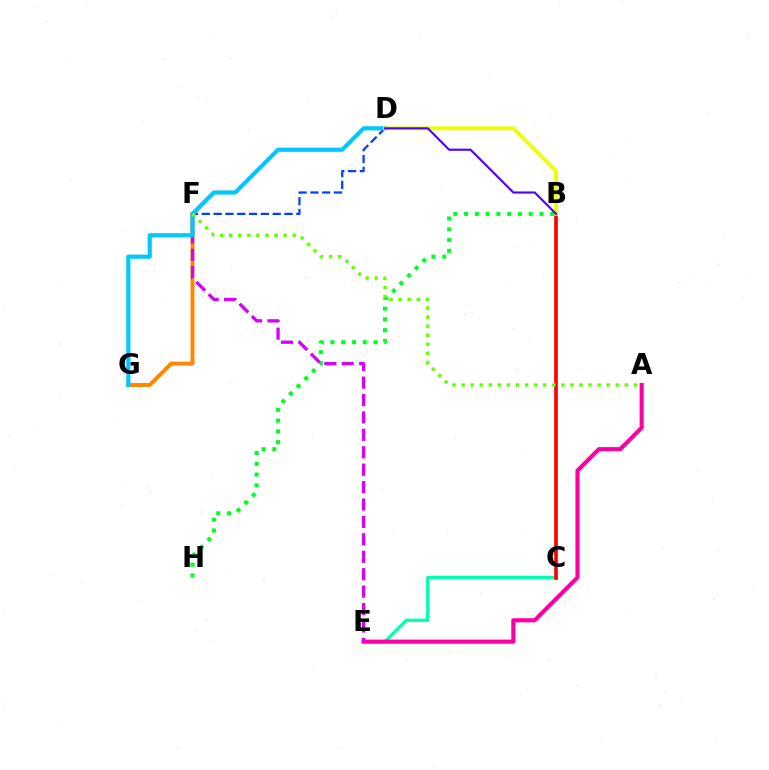{('C', 'E'): [{'color': '#00ffaf', 'line_style': 'solid', 'thickness': 2.38}], ('F', 'G'): [{'color': '#ff8800', 'line_style': 'solid', 'thickness': 2.84}], ('B', 'H'): [{'color': '#00ff27', 'line_style': 'dotted', 'thickness': 2.93}], ('B', 'C'): [{'color': '#ff0000', 'line_style': 'solid', 'thickness': 2.63}], ('A', 'E'): [{'color': '#ff00a0', 'line_style': 'solid', 'thickness': 2.98}], ('D', 'F'): [{'color': '#003fff', 'line_style': 'dashed', 'thickness': 1.6}], ('E', 'F'): [{'color': '#d600ff', 'line_style': 'dashed', 'thickness': 2.37}], ('D', 'G'): [{'color': '#00c7ff', 'line_style': 'solid', 'thickness': 2.99}], ('B', 'D'): [{'color': '#eeff00', 'line_style': 'solid', 'thickness': 2.81}, {'color': '#4f00ff', 'line_style': 'solid', 'thickness': 1.53}], ('A', 'F'): [{'color': '#66ff00', 'line_style': 'dotted', 'thickness': 2.46}]}